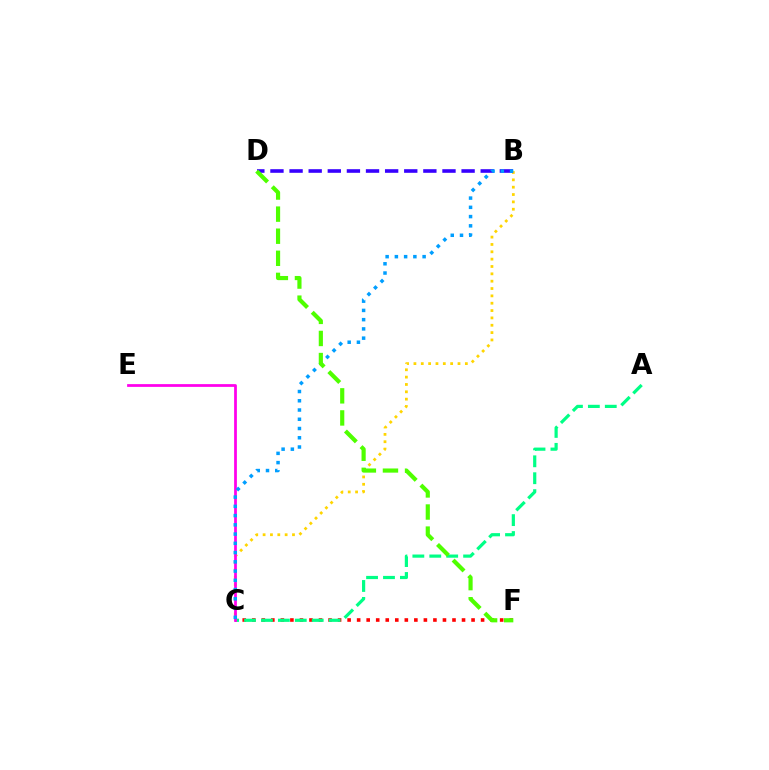{('C', 'F'): [{'color': '#ff0000', 'line_style': 'dotted', 'thickness': 2.59}], ('B', 'C'): [{'color': '#ffd500', 'line_style': 'dotted', 'thickness': 2.0}, {'color': '#009eff', 'line_style': 'dotted', 'thickness': 2.51}], ('A', 'C'): [{'color': '#00ff86', 'line_style': 'dashed', 'thickness': 2.3}], ('C', 'E'): [{'color': '#ff00ed', 'line_style': 'solid', 'thickness': 1.98}], ('B', 'D'): [{'color': '#3700ff', 'line_style': 'dashed', 'thickness': 2.6}], ('D', 'F'): [{'color': '#4fff00', 'line_style': 'dashed', 'thickness': 3.0}]}